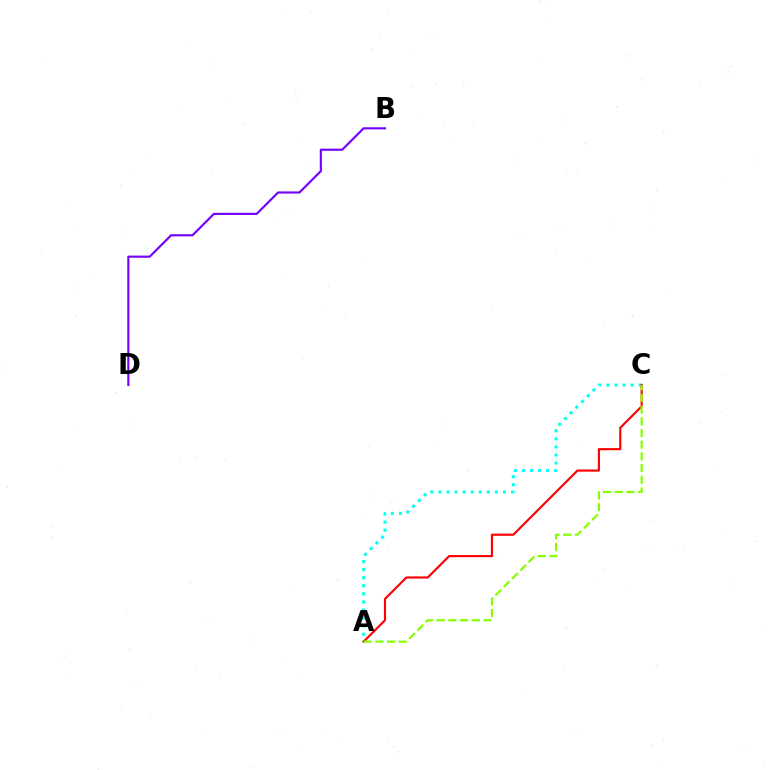{('B', 'D'): [{'color': '#7200ff', 'line_style': 'solid', 'thickness': 1.54}], ('A', 'C'): [{'color': '#00fff6', 'line_style': 'dotted', 'thickness': 2.19}, {'color': '#ff0000', 'line_style': 'solid', 'thickness': 1.55}, {'color': '#84ff00', 'line_style': 'dashed', 'thickness': 1.59}]}